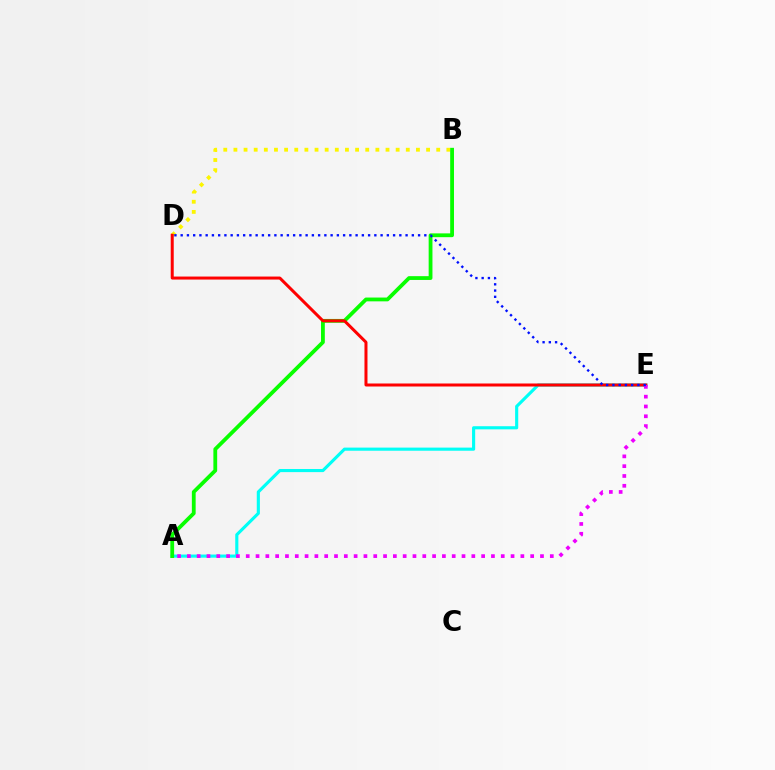{('A', 'E'): [{'color': '#00fff6', 'line_style': 'solid', 'thickness': 2.25}, {'color': '#ee00ff', 'line_style': 'dotted', 'thickness': 2.66}], ('B', 'D'): [{'color': '#fcf500', 'line_style': 'dotted', 'thickness': 2.76}], ('A', 'B'): [{'color': '#08ff00', 'line_style': 'solid', 'thickness': 2.73}], ('D', 'E'): [{'color': '#ff0000', 'line_style': 'solid', 'thickness': 2.16}, {'color': '#0010ff', 'line_style': 'dotted', 'thickness': 1.7}]}